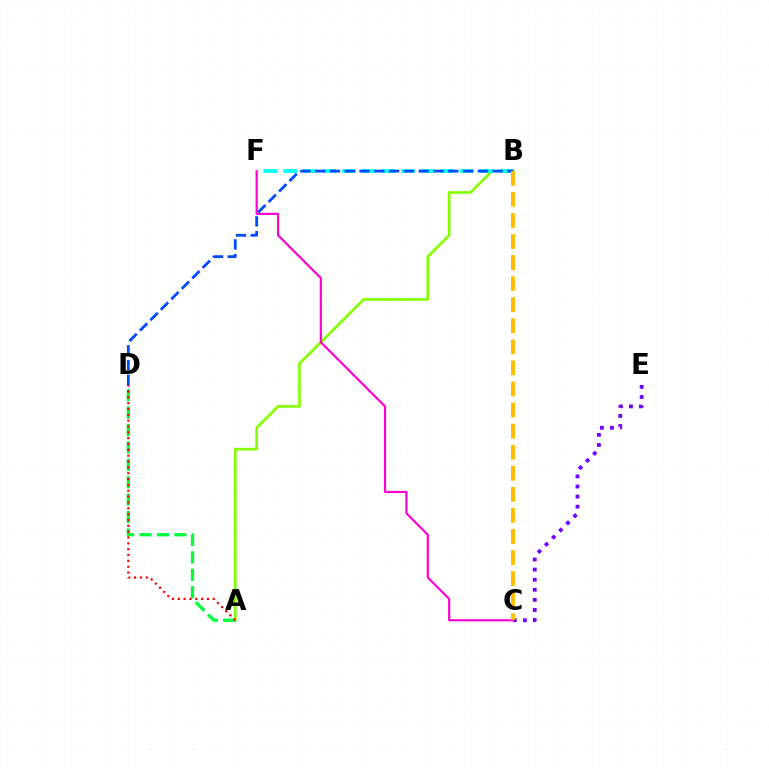{('A', 'B'): [{'color': '#84ff00', 'line_style': 'solid', 'thickness': 1.93}], ('C', 'F'): [{'color': '#ff00cf', 'line_style': 'solid', 'thickness': 1.56}], ('A', 'D'): [{'color': '#00ff39', 'line_style': 'dashed', 'thickness': 2.37}, {'color': '#ff0000', 'line_style': 'dotted', 'thickness': 1.59}], ('C', 'E'): [{'color': '#7200ff', 'line_style': 'dotted', 'thickness': 2.74}], ('B', 'F'): [{'color': '#00fff6', 'line_style': 'dashed', 'thickness': 2.67}], ('B', 'D'): [{'color': '#004bff', 'line_style': 'dashed', 'thickness': 2.01}], ('B', 'C'): [{'color': '#ffbd00', 'line_style': 'dashed', 'thickness': 2.86}]}